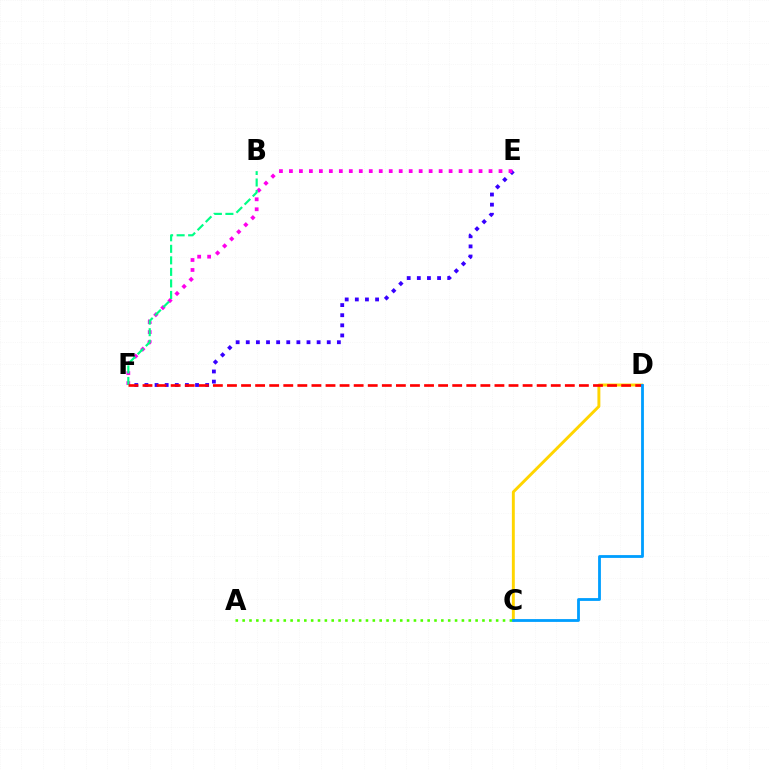{('C', 'D'): [{'color': '#ffd500', 'line_style': 'solid', 'thickness': 2.12}, {'color': '#009eff', 'line_style': 'solid', 'thickness': 2.03}], ('E', 'F'): [{'color': '#3700ff', 'line_style': 'dotted', 'thickness': 2.75}, {'color': '#ff00ed', 'line_style': 'dotted', 'thickness': 2.71}], ('B', 'F'): [{'color': '#00ff86', 'line_style': 'dashed', 'thickness': 1.57}], ('A', 'C'): [{'color': '#4fff00', 'line_style': 'dotted', 'thickness': 1.86}], ('D', 'F'): [{'color': '#ff0000', 'line_style': 'dashed', 'thickness': 1.91}]}